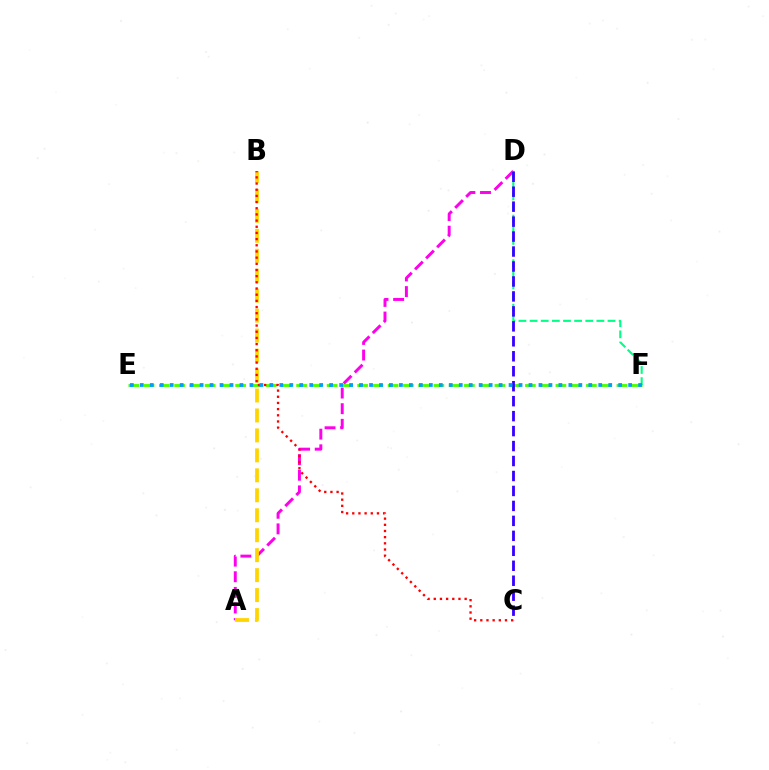{('A', 'D'): [{'color': '#ff00ed', 'line_style': 'dashed', 'thickness': 2.12}], ('E', 'F'): [{'color': '#4fff00', 'line_style': 'dashed', 'thickness': 2.07}, {'color': '#009eff', 'line_style': 'dotted', 'thickness': 2.71}], ('D', 'F'): [{'color': '#00ff86', 'line_style': 'dashed', 'thickness': 1.51}], ('C', 'D'): [{'color': '#3700ff', 'line_style': 'dashed', 'thickness': 2.03}], ('A', 'B'): [{'color': '#ffd500', 'line_style': 'dashed', 'thickness': 2.71}], ('B', 'C'): [{'color': '#ff0000', 'line_style': 'dotted', 'thickness': 1.68}]}